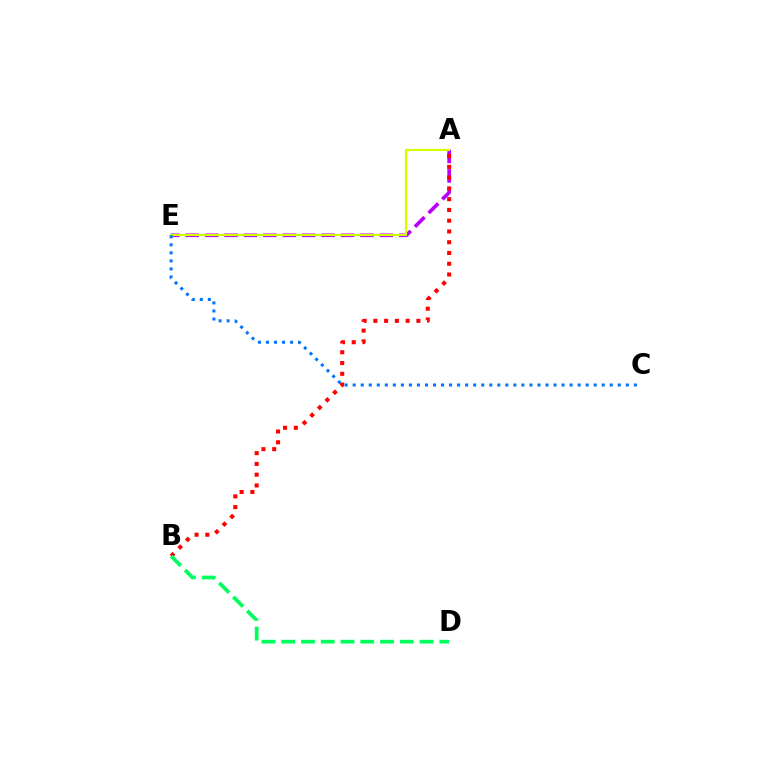{('A', 'E'): [{'color': '#b900ff', 'line_style': 'dashed', 'thickness': 2.64}, {'color': '#d1ff00', 'line_style': 'solid', 'thickness': 1.55}], ('A', 'B'): [{'color': '#ff0000', 'line_style': 'dotted', 'thickness': 2.92}], ('B', 'D'): [{'color': '#00ff5c', 'line_style': 'dashed', 'thickness': 2.69}], ('C', 'E'): [{'color': '#0074ff', 'line_style': 'dotted', 'thickness': 2.18}]}